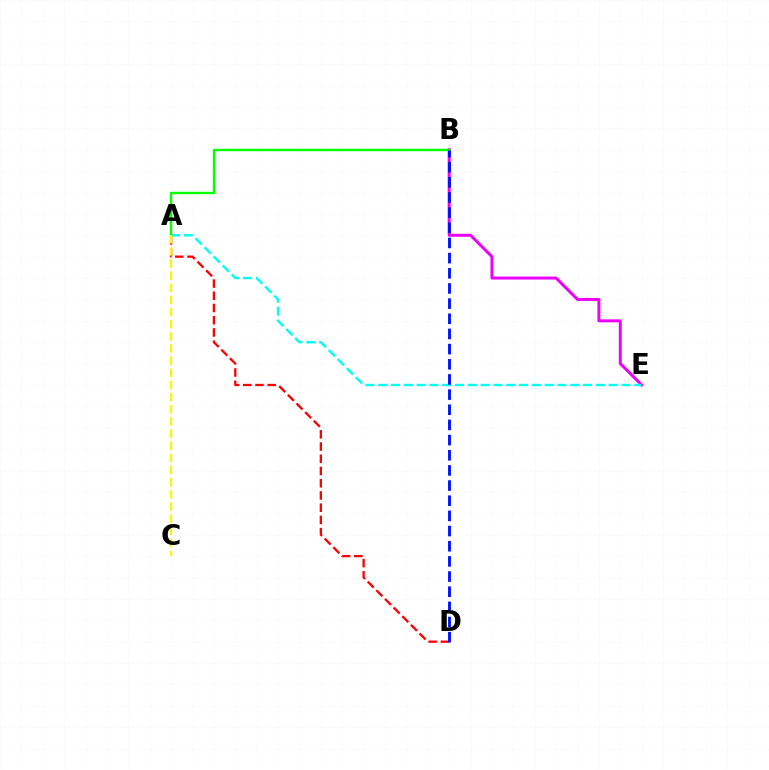{('A', 'D'): [{'color': '#ff0000', 'line_style': 'dashed', 'thickness': 1.66}], ('B', 'E'): [{'color': '#ee00ff', 'line_style': 'solid', 'thickness': 2.14}], ('A', 'E'): [{'color': '#00fff6', 'line_style': 'dashed', 'thickness': 1.74}], ('A', 'B'): [{'color': '#08ff00', 'line_style': 'solid', 'thickness': 1.75}], ('A', 'C'): [{'color': '#fcf500', 'line_style': 'dashed', 'thickness': 1.65}], ('B', 'D'): [{'color': '#0010ff', 'line_style': 'dashed', 'thickness': 2.06}]}